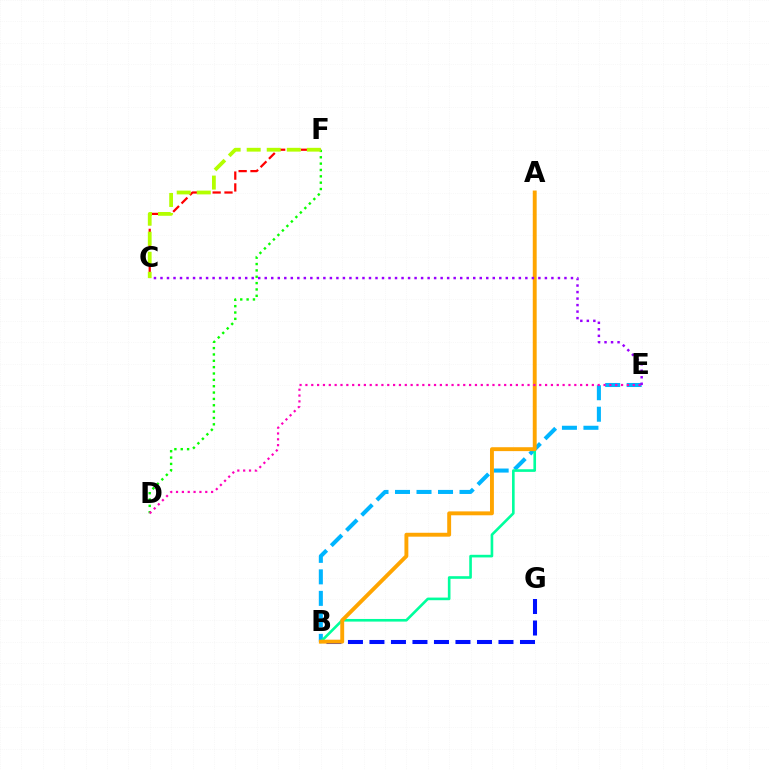{('C', 'F'): [{'color': '#ff0000', 'line_style': 'dashed', 'thickness': 1.61}, {'color': '#b3ff00', 'line_style': 'dashed', 'thickness': 2.72}], ('B', 'G'): [{'color': '#0010ff', 'line_style': 'dashed', 'thickness': 2.92}], ('B', 'E'): [{'color': '#00b5ff', 'line_style': 'dashed', 'thickness': 2.92}], ('A', 'B'): [{'color': '#00ff9d', 'line_style': 'solid', 'thickness': 1.89}, {'color': '#ffa500', 'line_style': 'solid', 'thickness': 2.8}], ('D', 'F'): [{'color': '#08ff00', 'line_style': 'dotted', 'thickness': 1.73}], ('D', 'E'): [{'color': '#ff00bd', 'line_style': 'dotted', 'thickness': 1.59}], ('C', 'E'): [{'color': '#9b00ff', 'line_style': 'dotted', 'thickness': 1.77}]}